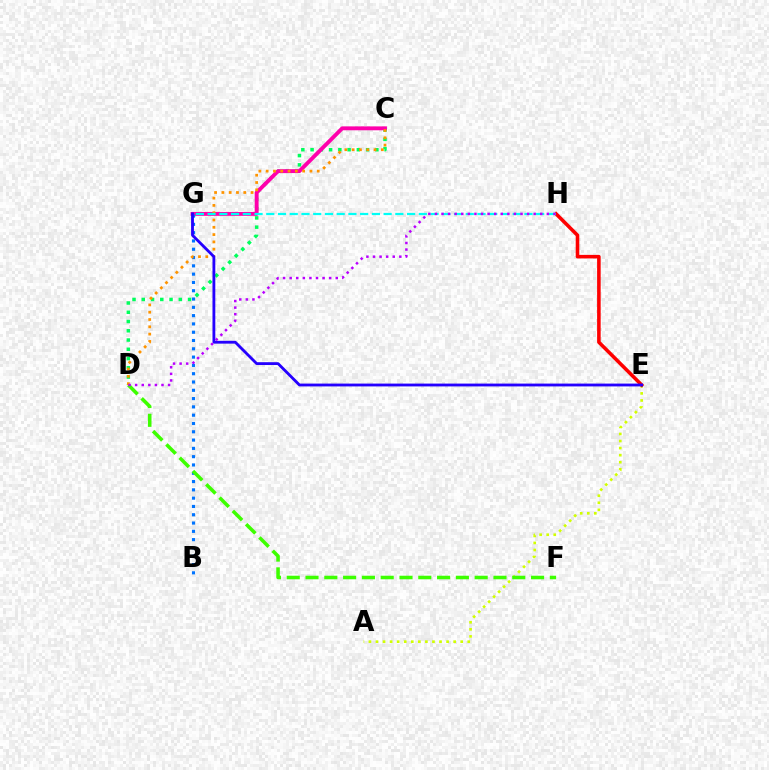{('A', 'E'): [{'color': '#d1ff00', 'line_style': 'dotted', 'thickness': 1.92}], ('C', 'D'): [{'color': '#00ff5c', 'line_style': 'dotted', 'thickness': 2.51}, {'color': '#ff9400', 'line_style': 'dotted', 'thickness': 1.98}], ('C', 'G'): [{'color': '#ff00ac', 'line_style': 'solid', 'thickness': 2.8}], ('E', 'H'): [{'color': '#ff0000', 'line_style': 'solid', 'thickness': 2.57}], ('B', 'G'): [{'color': '#0074ff', 'line_style': 'dotted', 'thickness': 2.25}], ('D', 'F'): [{'color': '#3dff00', 'line_style': 'dashed', 'thickness': 2.55}], ('E', 'G'): [{'color': '#2500ff', 'line_style': 'solid', 'thickness': 2.03}], ('G', 'H'): [{'color': '#00fff6', 'line_style': 'dashed', 'thickness': 1.59}], ('D', 'H'): [{'color': '#b900ff', 'line_style': 'dotted', 'thickness': 1.79}]}